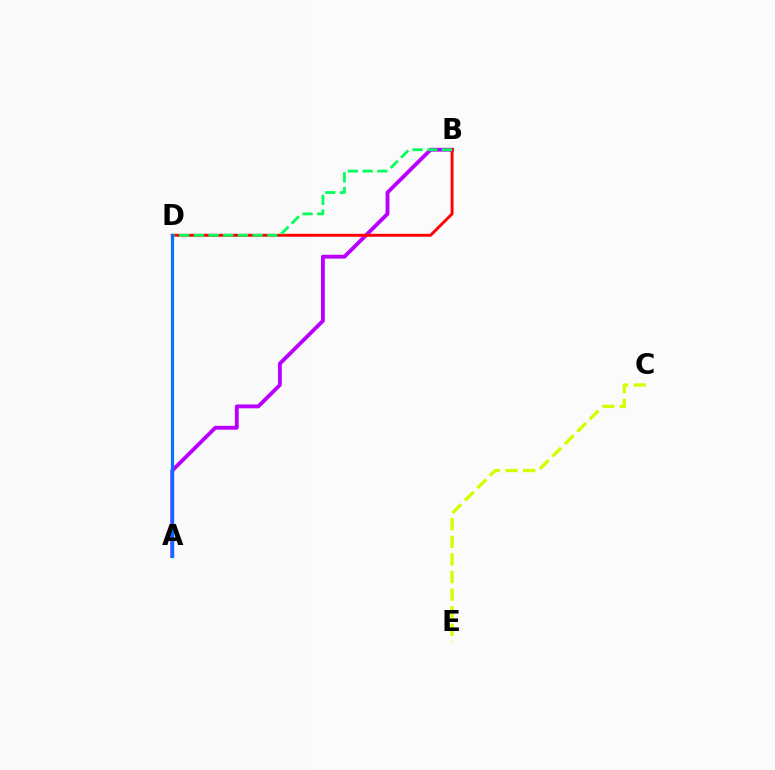{('A', 'B'): [{'color': '#b900ff', 'line_style': 'solid', 'thickness': 2.77}], ('C', 'E'): [{'color': '#d1ff00', 'line_style': 'dashed', 'thickness': 2.39}], ('B', 'D'): [{'color': '#ff0000', 'line_style': 'solid', 'thickness': 2.09}, {'color': '#00ff5c', 'line_style': 'dashed', 'thickness': 2.0}], ('A', 'D'): [{'color': '#0074ff', 'line_style': 'solid', 'thickness': 2.28}]}